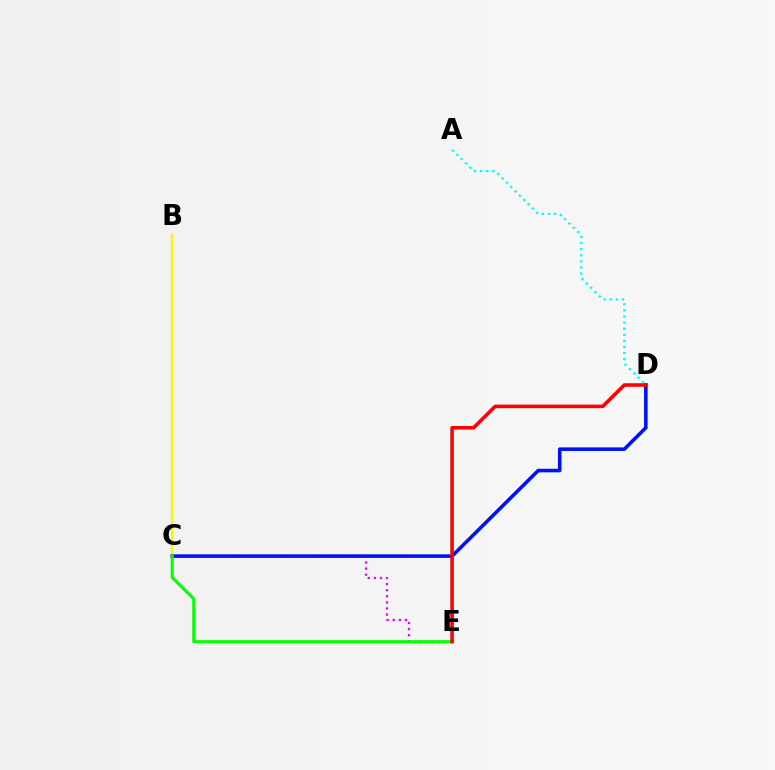{('C', 'E'): [{'color': '#ee00ff', 'line_style': 'dotted', 'thickness': 1.65}, {'color': '#08ff00', 'line_style': 'solid', 'thickness': 2.2}], ('A', 'D'): [{'color': '#00fff6', 'line_style': 'dotted', 'thickness': 1.66}], ('B', 'C'): [{'color': '#fcf500', 'line_style': 'solid', 'thickness': 1.59}], ('C', 'D'): [{'color': '#0010ff', 'line_style': 'solid', 'thickness': 2.57}], ('D', 'E'): [{'color': '#ff0000', 'line_style': 'solid', 'thickness': 2.56}]}